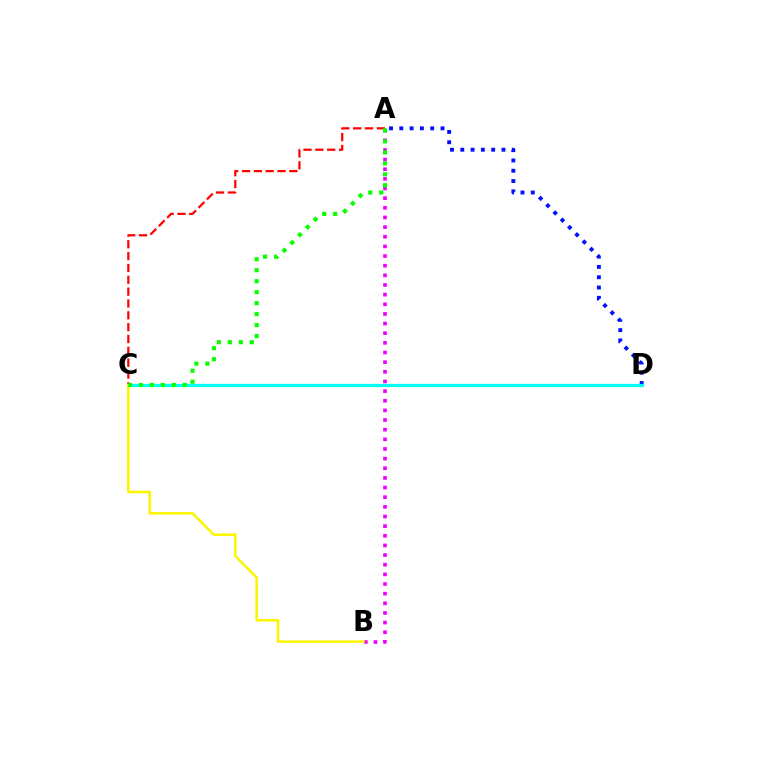{('A', 'D'): [{'color': '#0010ff', 'line_style': 'dotted', 'thickness': 2.8}], ('A', 'B'): [{'color': '#ee00ff', 'line_style': 'dotted', 'thickness': 2.62}], ('C', 'D'): [{'color': '#00fff6', 'line_style': 'solid', 'thickness': 2.34}], ('A', 'C'): [{'color': '#ff0000', 'line_style': 'dashed', 'thickness': 1.61}, {'color': '#08ff00', 'line_style': 'dotted', 'thickness': 2.98}], ('B', 'C'): [{'color': '#fcf500', 'line_style': 'solid', 'thickness': 1.83}]}